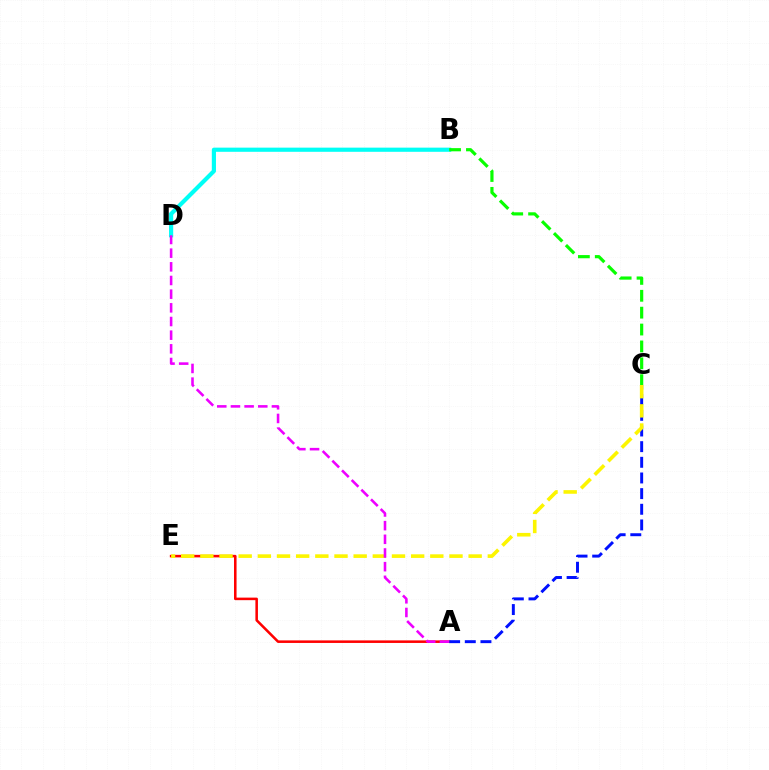{('A', 'E'): [{'color': '#ff0000', 'line_style': 'solid', 'thickness': 1.84}], ('B', 'D'): [{'color': '#00fff6', 'line_style': 'solid', 'thickness': 3.0}], ('B', 'C'): [{'color': '#08ff00', 'line_style': 'dashed', 'thickness': 2.29}], ('A', 'C'): [{'color': '#0010ff', 'line_style': 'dashed', 'thickness': 2.13}], ('C', 'E'): [{'color': '#fcf500', 'line_style': 'dashed', 'thickness': 2.6}], ('A', 'D'): [{'color': '#ee00ff', 'line_style': 'dashed', 'thickness': 1.86}]}